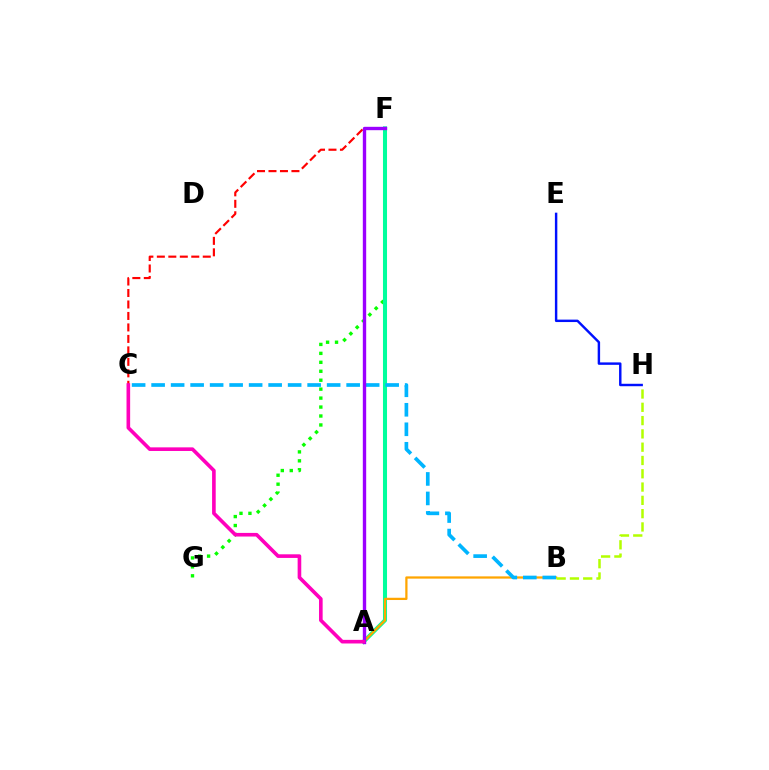{('E', 'H'): [{'color': '#0010ff', 'line_style': 'solid', 'thickness': 1.75}], ('F', 'G'): [{'color': '#08ff00', 'line_style': 'dotted', 'thickness': 2.43}], ('A', 'F'): [{'color': '#00ff9d', 'line_style': 'solid', 'thickness': 2.92}, {'color': '#9b00ff', 'line_style': 'solid', 'thickness': 2.42}], ('A', 'B'): [{'color': '#ffa500', 'line_style': 'solid', 'thickness': 1.63}], ('C', 'F'): [{'color': '#ff0000', 'line_style': 'dashed', 'thickness': 1.56}], ('B', 'C'): [{'color': '#00b5ff', 'line_style': 'dashed', 'thickness': 2.65}], ('B', 'H'): [{'color': '#b3ff00', 'line_style': 'dashed', 'thickness': 1.81}], ('A', 'C'): [{'color': '#ff00bd', 'line_style': 'solid', 'thickness': 2.61}]}